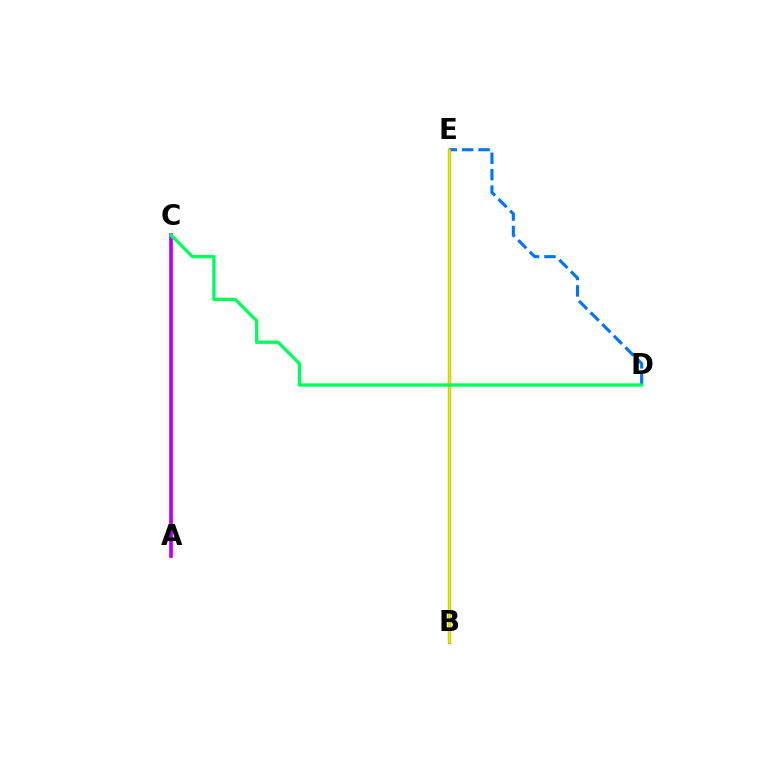{('D', 'E'): [{'color': '#0074ff', 'line_style': 'dashed', 'thickness': 2.23}], ('B', 'E'): [{'color': '#ff0000', 'line_style': 'solid', 'thickness': 2.32}, {'color': '#d1ff00', 'line_style': 'solid', 'thickness': 1.86}], ('A', 'C'): [{'color': '#b900ff', 'line_style': 'solid', 'thickness': 2.67}], ('C', 'D'): [{'color': '#00ff5c', 'line_style': 'solid', 'thickness': 2.37}]}